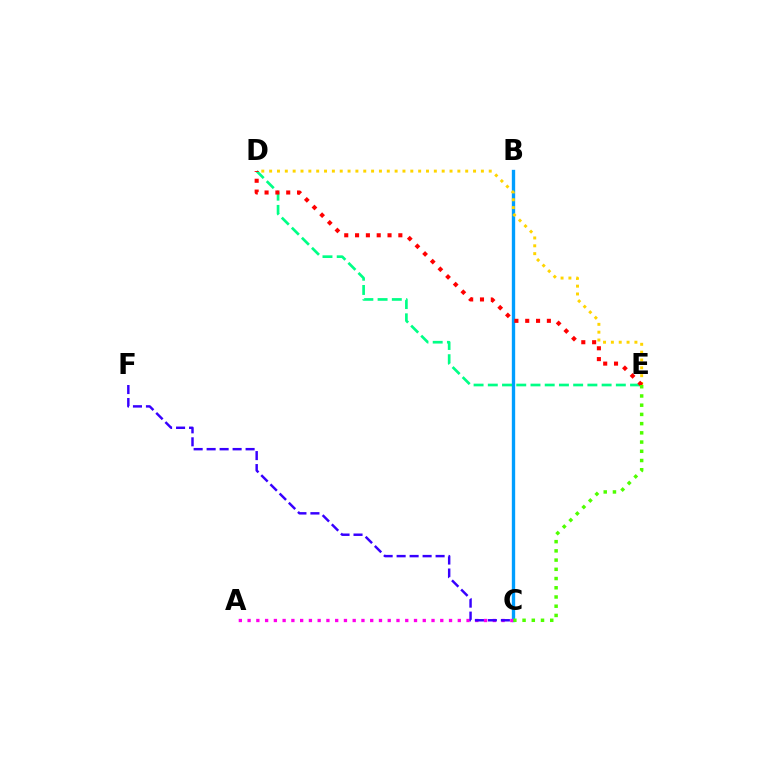{('B', 'C'): [{'color': '#009eff', 'line_style': 'solid', 'thickness': 2.41}], ('D', 'E'): [{'color': '#00ff86', 'line_style': 'dashed', 'thickness': 1.93}, {'color': '#ffd500', 'line_style': 'dotted', 'thickness': 2.13}, {'color': '#ff0000', 'line_style': 'dotted', 'thickness': 2.94}], ('A', 'C'): [{'color': '#ff00ed', 'line_style': 'dotted', 'thickness': 2.38}], ('C', 'E'): [{'color': '#4fff00', 'line_style': 'dotted', 'thickness': 2.51}], ('C', 'F'): [{'color': '#3700ff', 'line_style': 'dashed', 'thickness': 1.76}]}